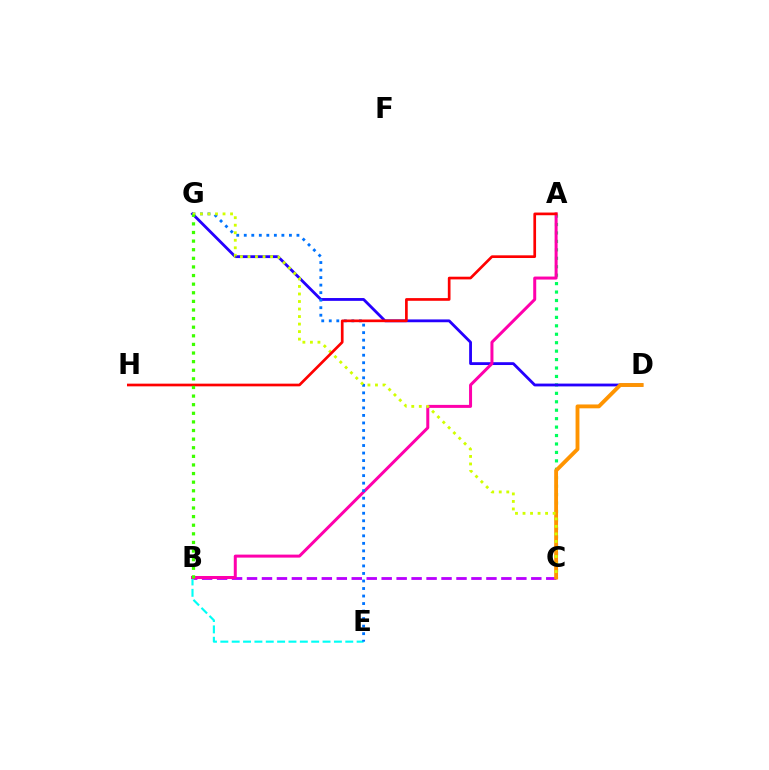{('B', 'E'): [{'color': '#00fff6', 'line_style': 'dashed', 'thickness': 1.54}], ('A', 'C'): [{'color': '#00ff5c', 'line_style': 'dotted', 'thickness': 2.29}], ('B', 'C'): [{'color': '#b900ff', 'line_style': 'dashed', 'thickness': 2.03}], ('D', 'G'): [{'color': '#2500ff', 'line_style': 'solid', 'thickness': 2.03}], ('A', 'B'): [{'color': '#ff00ac', 'line_style': 'solid', 'thickness': 2.16}], ('C', 'D'): [{'color': '#ff9400', 'line_style': 'solid', 'thickness': 2.78}], ('E', 'G'): [{'color': '#0074ff', 'line_style': 'dotted', 'thickness': 2.04}], ('C', 'G'): [{'color': '#d1ff00', 'line_style': 'dotted', 'thickness': 2.04}], ('A', 'H'): [{'color': '#ff0000', 'line_style': 'solid', 'thickness': 1.93}], ('B', 'G'): [{'color': '#3dff00', 'line_style': 'dotted', 'thickness': 2.34}]}